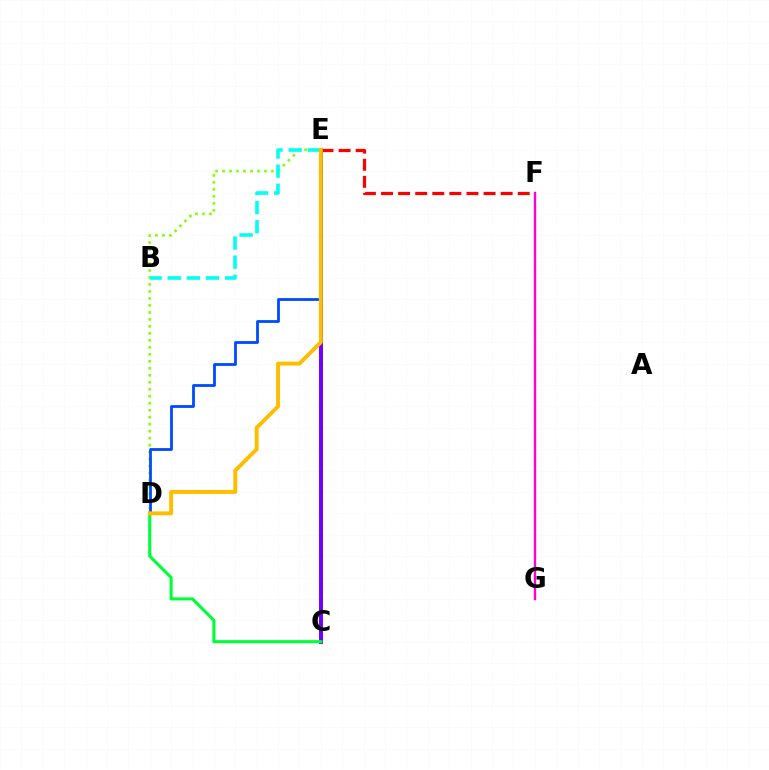{('D', 'E'): [{'color': '#84ff00', 'line_style': 'dotted', 'thickness': 1.9}, {'color': '#004bff', 'line_style': 'solid', 'thickness': 2.01}, {'color': '#ffbd00', 'line_style': 'solid', 'thickness': 2.82}], ('C', 'E'): [{'color': '#7200ff', 'line_style': 'solid', 'thickness': 2.85}], ('C', 'D'): [{'color': '#00ff39', 'line_style': 'solid', 'thickness': 2.22}], ('B', 'E'): [{'color': '#00fff6', 'line_style': 'dashed', 'thickness': 2.6}], ('E', 'F'): [{'color': '#ff0000', 'line_style': 'dashed', 'thickness': 2.32}], ('F', 'G'): [{'color': '#ff00cf', 'line_style': 'solid', 'thickness': 1.72}]}